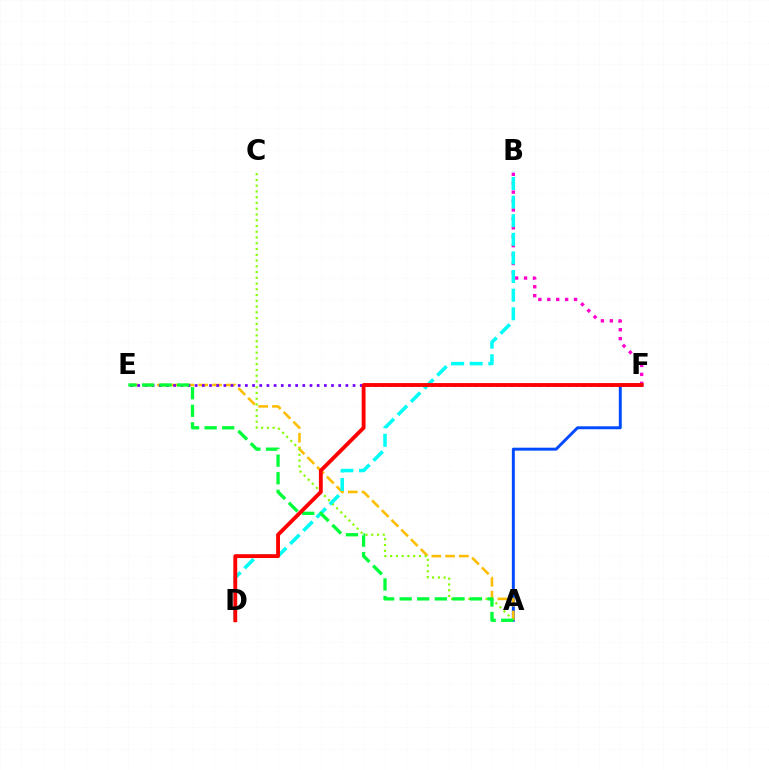{('A', 'F'): [{'color': '#004bff', 'line_style': 'solid', 'thickness': 2.13}], ('A', 'E'): [{'color': '#ffbd00', 'line_style': 'dashed', 'thickness': 1.87}, {'color': '#00ff39', 'line_style': 'dashed', 'thickness': 2.39}], ('B', 'F'): [{'color': '#ff00cf', 'line_style': 'dotted', 'thickness': 2.42}], ('E', 'F'): [{'color': '#7200ff', 'line_style': 'dotted', 'thickness': 1.95}], ('A', 'C'): [{'color': '#84ff00', 'line_style': 'dotted', 'thickness': 1.56}], ('B', 'D'): [{'color': '#00fff6', 'line_style': 'dashed', 'thickness': 2.53}], ('D', 'F'): [{'color': '#ff0000', 'line_style': 'solid', 'thickness': 2.77}]}